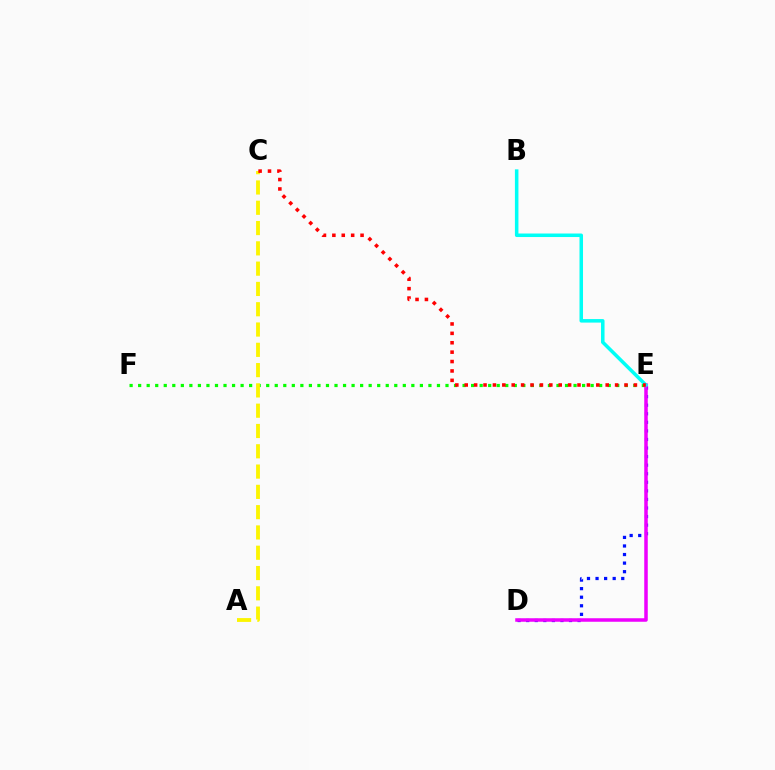{('E', 'F'): [{'color': '#08ff00', 'line_style': 'dotted', 'thickness': 2.32}], ('D', 'E'): [{'color': '#0010ff', 'line_style': 'dotted', 'thickness': 2.33}, {'color': '#ee00ff', 'line_style': 'solid', 'thickness': 2.53}], ('A', 'C'): [{'color': '#fcf500', 'line_style': 'dashed', 'thickness': 2.76}], ('B', 'E'): [{'color': '#00fff6', 'line_style': 'solid', 'thickness': 2.54}], ('C', 'E'): [{'color': '#ff0000', 'line_style': 'dotted', 'thickness': 2.55}]}